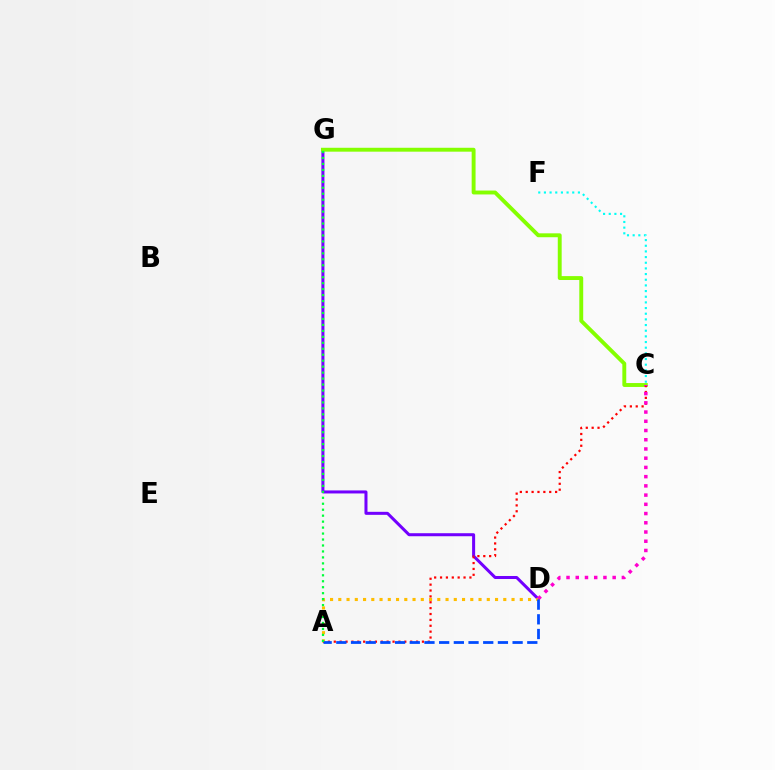{('D', 'G'): [{'color': '#7200ff', 'line_style': 'solid', 'thickness': 2.18}], ('C', 'G'): [{'color': '#84ff00', 'line_style': 'solid', 'thickness': 2.81}], ('A', 'D'): [{'color': '#ffbd00', 'line_style': 'dotted', 'thickness': 2.24}, {'color': '#004bff', 'line_style': 'dashed', 'thickness': 2.0}], ('A', 'C'): [{'color': '#ff0000', 'line_style': 'dotted', 'thickness': 1.6}], ('C', 'D'): [{'color': '#ff00cf', 'line_style': 'dotted', 'thickness': 2.51}], ('C', 'F'): [{'color': '#00fff6', 'line_style': 'dotted', 'thickness': 1.54}], ('A', 'G'): [{'color': '#00ff39', 'line_style': 'dotted', 'thickness': 1.62}]}